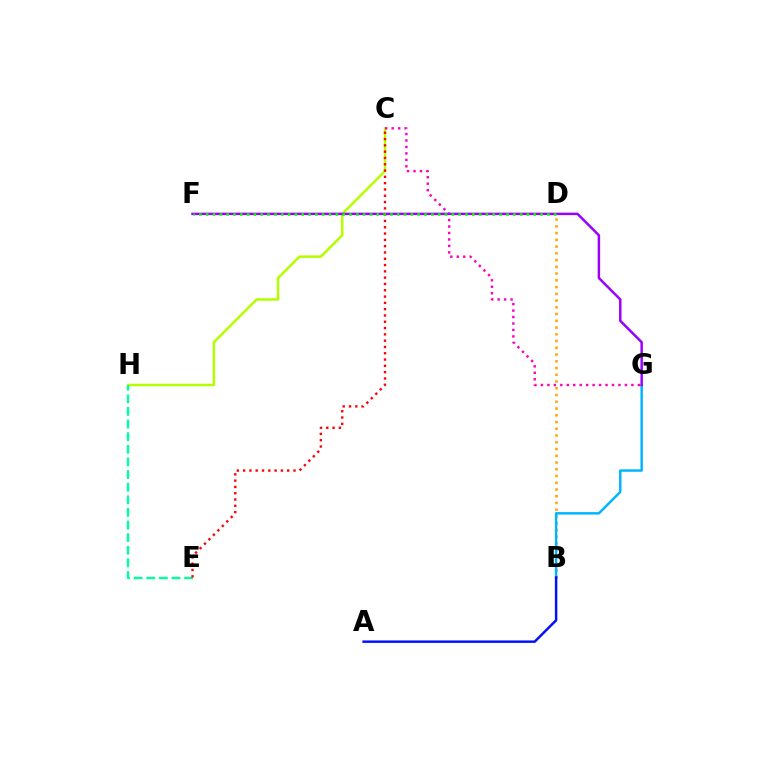{('C', 'H'): [{'color': '#b3ff00', 'line_style': 'solid', 'thickness': 1.8}], ('B', 'D'): [{'color': '#ffa500', 'line_style': 'dotted', 'thickness': 1.83}], ('C', 'G'): [{'color': '#ff00bd', 'line_style': 'dotted', 'thickness': 1.76}], ('E', 'H'): [{'color': '#00ff9d', 'line_style': 'dashed', 'thickness': 1.71}], ('B', 'G'): [{'color': '#00b5ff', 'line_style': 'solid', 'thickness': 1.77}], ('F', 'G'): [{'color': '#9b00ff', 'line_style': 'solid', 'thickness': 1.78}], ('C', 'E'): [{'color': '#ff0000', 'line_style': 'dotted', 'thickness': 1.71}], ('A', 'B'): [{'color': '#0010ff', 'line_style': 'solid', 'thickness': 1.77}], ('D', 'F'): [{'color': '#08ff00', 'line_style': 'dotted', 'thickness': 1.85}]}